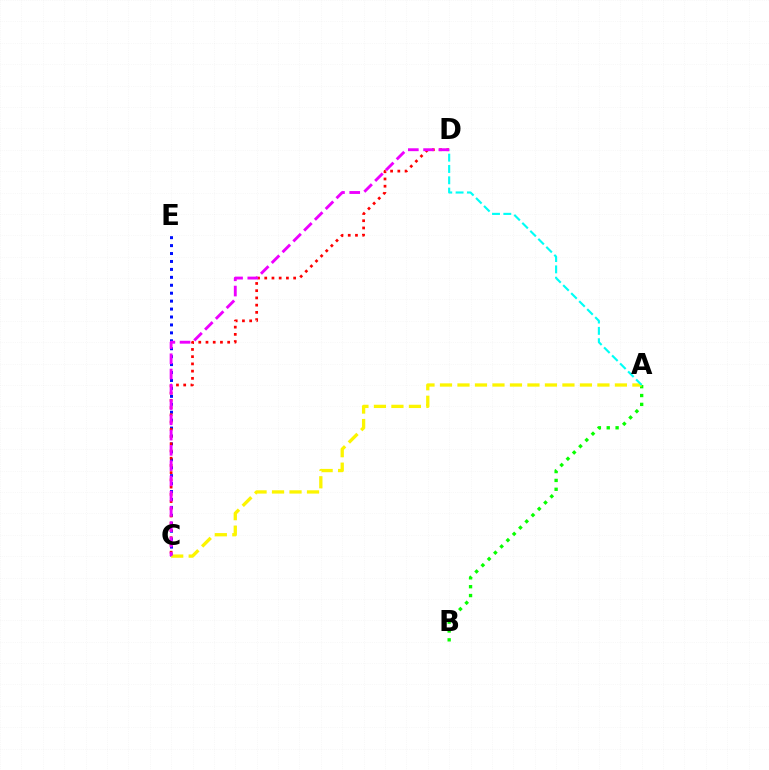{('A', 'B'): [{'color': '#08ff00', 'line_style': 'dotted', 'thickness': 2.41}], ('C', 'E'): [{'color': '#0010ff', 'line_style': 'dotted', 'thickness': 2.16}], ('C', 'D'): [{'color': '#ff0000', 'line_style': 'dotted', 'thickness': 1.96}, {'color': '#ee00ff', 'line_style': 'dashed', 'thickness': 2.07}], ('A', 'C'): [{'color': '#fcf500', 'line_style': 'dashed', 'thickness': 2.38}], ('A', 'D'): [{'color': '#00fff6', 'line_style': 'dashed', 'thickness': 1.54}]}